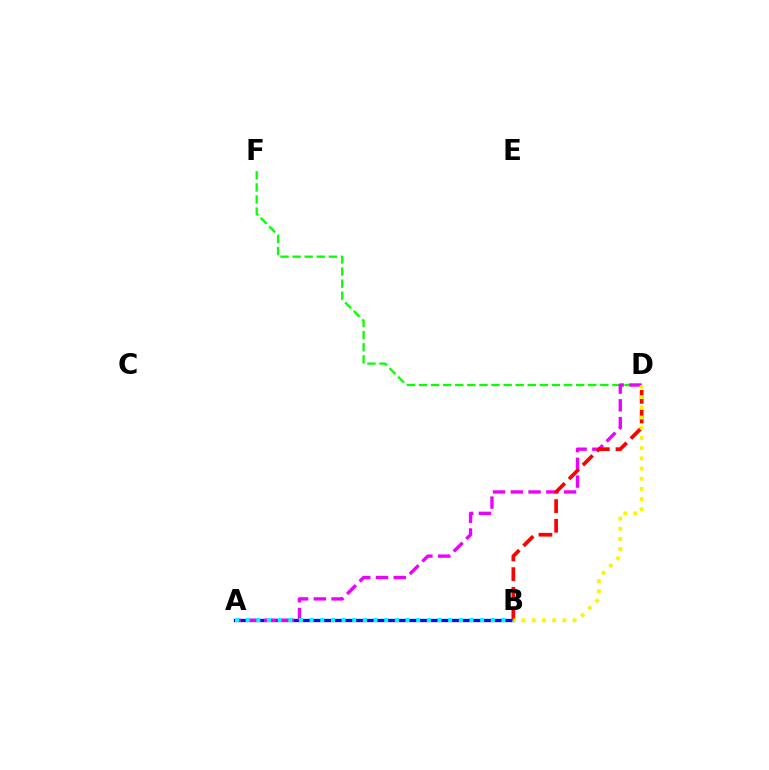{('D', 'F'): [{'color': '#08ff00', 'line_style': 'dashed', 'thickness': 1.64}], ('A', 'B'): [{'color': '#0010ff', 'line_style': 'solid', 'thickness': 2.37}, {'color': '#00fff6', 'line_style': 'dotted', 'thickness': 2.9}], ('A', 'D'): [{'color': '#ee00ff', 'line_style': 'dashed', 'thickness': 2.41}], ('B', 'D'): [{'color': '#ff0000', 'line_style': 'dashed', 'thickness': 2.67}, {'color': '#fcf500', 'line_style': 'dotted', 'thickness': 2.77}]}